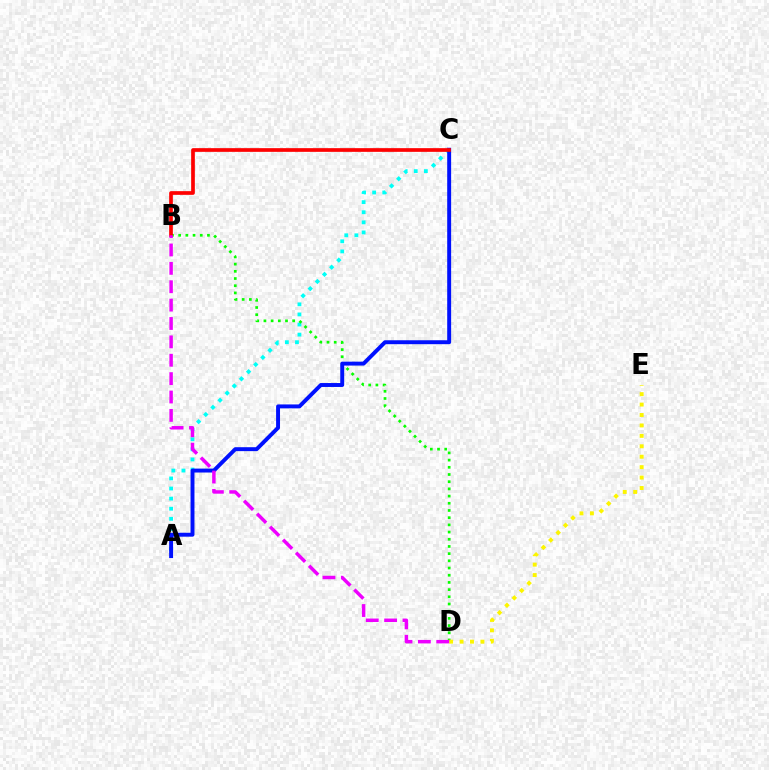{('A', 'C'): [{'color': '#00fff6', 'line_style': 'dotted', 'thickness': 2.74}, {'color': '#0010ff', 'line_style': 'solid', 'thickness': 2.83}], ('B', 'D'): [{'color': '#08ff00', 'line_style': 'dotted', 'thickness': 1.95}, {'color': '#ee00ff', 'line_style': 'dashed', 'thickness': 2.5}], ('D', 'E'): [{'color': '#fcf500', 'line_style': 'dotted', 'thickness': 2.83}], ('B', 'C'): [{'color': '#ff0000', 'line_style': 'solid', 'thickness': 2.66}]}